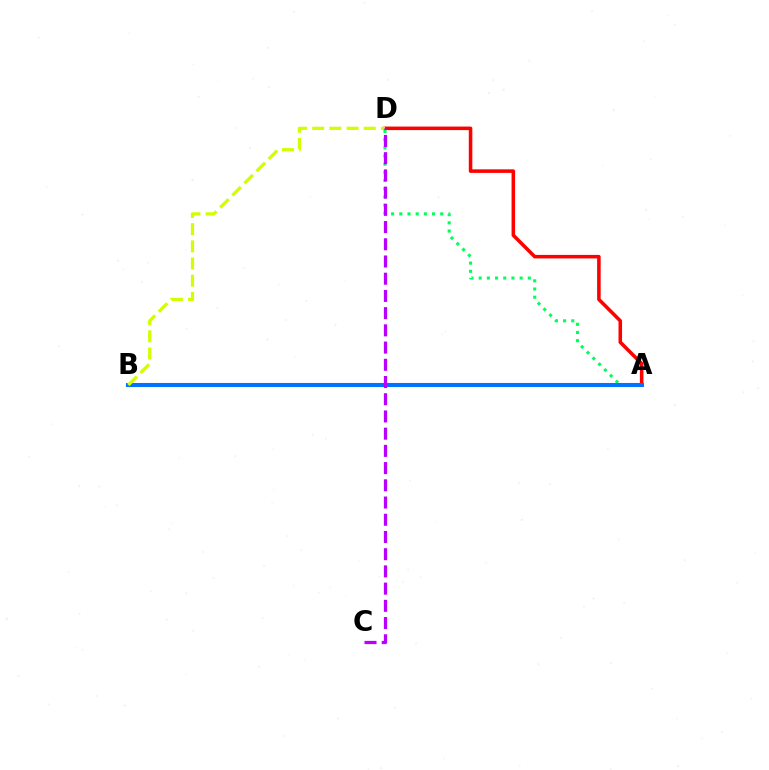{('A', 'D'): [{'color': '#ff0000', 'line_style': 'solid', 'thickness': 2.55}, {'color': '#00ff5c', 'line_style': 'dotted', 'thickness': 2.22}], ('A', 'B'): [{'color': '#0074ff', 'line_style': 'solid', 'thickness': 2.93}], ('B', 'D'): [{'color': '#d1ff00', 'line_style': 'dashed', 'thickness': 2.33}], ('C', 'D'): [{'color': '#b900ff', 'line_style': 'dashed', 'thickness': 2.34}]}